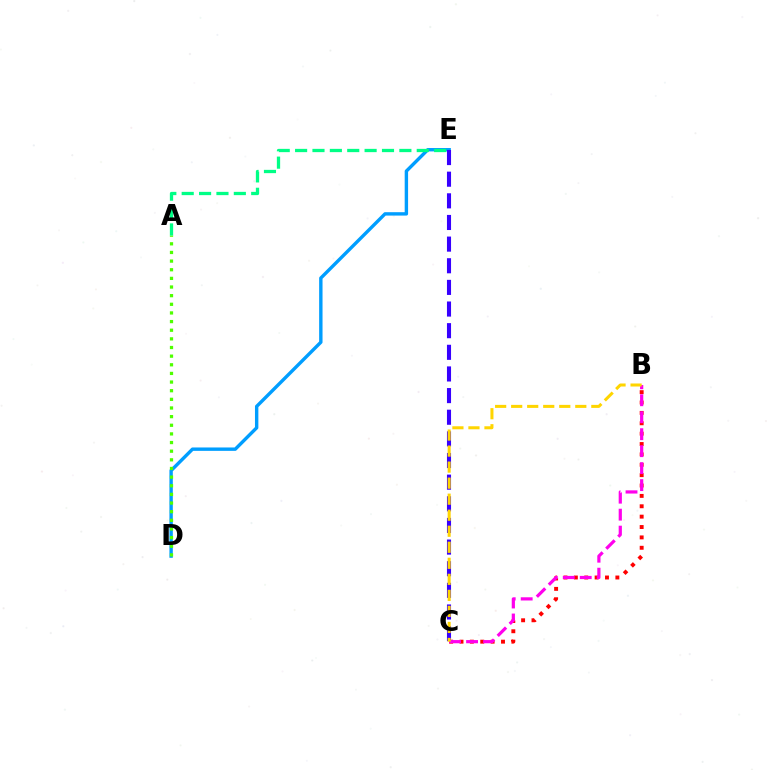{('D', 'E'): [{'color': '#009eff', 'line_style': 'solid', 'thickness': 2.44}], ('B', 'C'): [{'color': '#ff0000', 'line_style': 'dotted', 'thickness': 2.82}, {'color': '#ff00ed', 'line_style': 'dashed', 'thickness': 2.31}, {'color': '#ffd500', 'line_style': 'dashed', 'thickness': 2.18}], ('A', 'D'): [{'color': '#4fff00', 'line_style': 'dotted', 'thickness': 2.35}], ('C', 'E'): [{'color': '#3700ff', 'line_style': 'dashed', 'thickness': 2.94}], ('A', 'E'): [{'color': '#00ff86', 'line_style': 'dashed', 'thickness': 2.36}]}